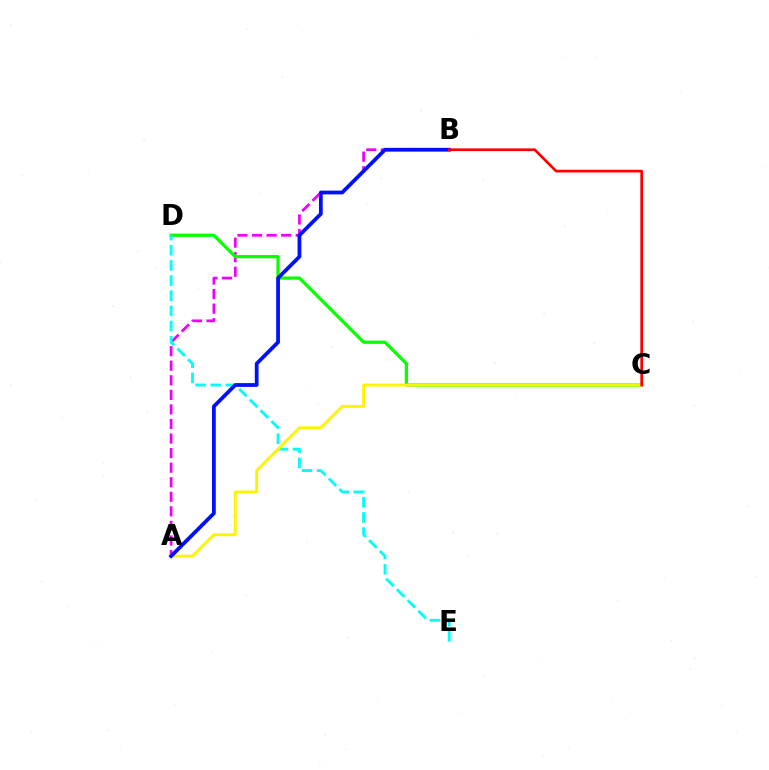{('A', 'B'): [{'color': '#ee00ff', 'line_style': 'dashed', 'thickness': 1.98}, {'color': '#0010ff', 'line_style': 'solid', 'thickness': 2.71}], ('C', 'D'): [{'color': '#08ff00', 'line_style': 'solid', 'thickness': 2.34}], ('D', 'E'): [{'color': '#00fff6', 'line_style': 'dashed', 'thickness': 2.06}], ('A', 'C'): [{'color': '#fcf500', 'line_style': 'solid', 'thickness': 2.12}], ('B', 'C'): [{'color': '#ff0000', 'line_style': 'solid', 'thickness': 1.94}]}